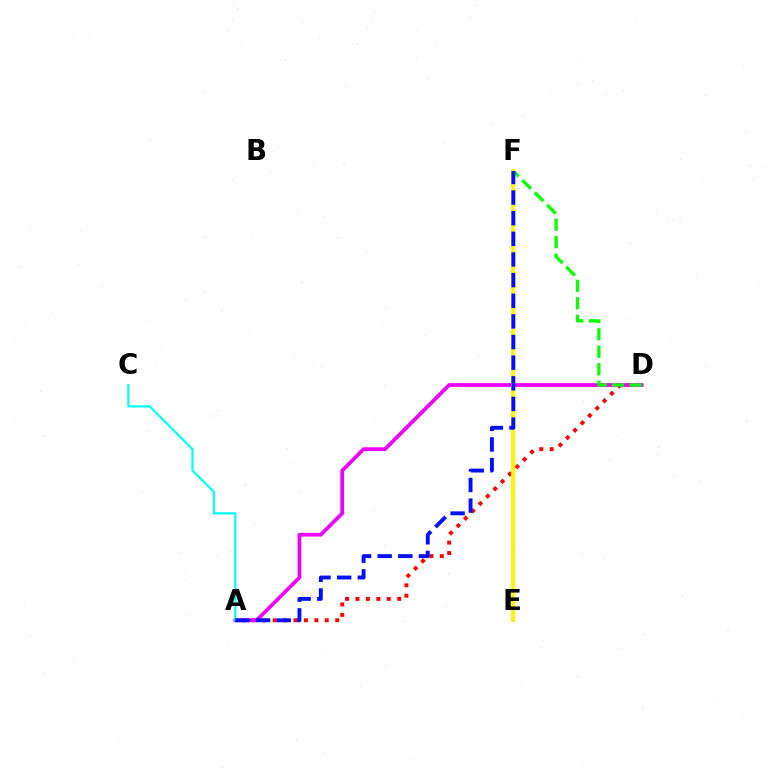{('A', 'D'): [{'color': '#ff0000', 'line_style': 'dotted', 'thickness': 2.83}, {'color': '#ee00ff', 'line_style': 'solid', 'thickness': 2.69}], ('A', 'C'): [{'color': '#00fff6', 'line_style': 'solid', 'thickness': 1.57}], ('D', 'F'): [{'color': '#08ff00', 'line_style': 'dashed', 'thickness': 2.37}], ('E', 'F'): [{'color': '#fcf500', 'line_style': 'solid', 'thickness': 2.82}], ('A', 'F'): [{'color': '#0010ff', 'line_style': 'dashed', 'thickness': 2.8}]}